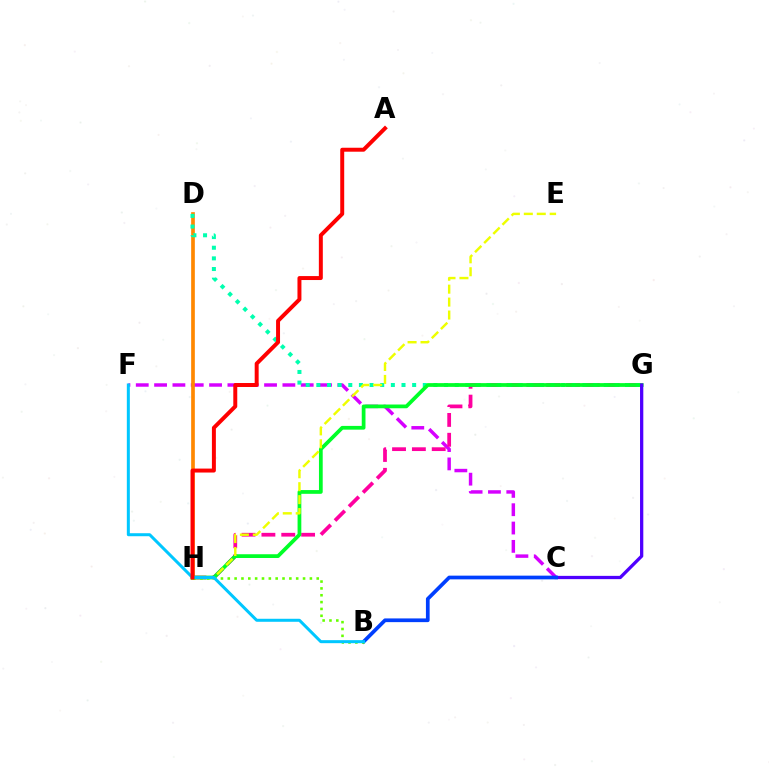{('C', 'F'): [{'color': '#d600ff', 'line_style': 'dashed', 'thickness': 2.49}], ('G', 'H'): [{'color': '#ff00a0', 'line_style': 'dashed', 'thickness': 2.7}, {'color': '#00ff27', 'line_style': 'solid', 'thickness': 2.7}], ('D', 'H'): [{'color': '#ff8800', 'line_style': 'solid', 'thickness': 2.65}], ('D', 'G'): [{'color': '#00ffaf', 'line_style': 'dotted', 'thickness': 2.89}], ('C', 'G'): [{'color': '#4f00ff', 'line_style': 'solid', 'thickness': 2.36}], ('B', 'C'): [{'color': '#003fff', 'line_style': 'solid', 'thickness': 2.67}], ('B', 'H'): [{'color': '#66ff00', 'line_style': 'dotted', 'thickness': 1.86}], ('E', 'H'): [{'color': '#eeff00', 'line_style': 'dashed', 'thickness': 1.76}], ('B', 'F'): [{'color': '#00c7ff', 'line_style': 'solid', 'thickness': 2.17}], ('A', 'H'): [{'color': '#ff0000', 'line_style': 'solid', 'thickness': 2.85}]}